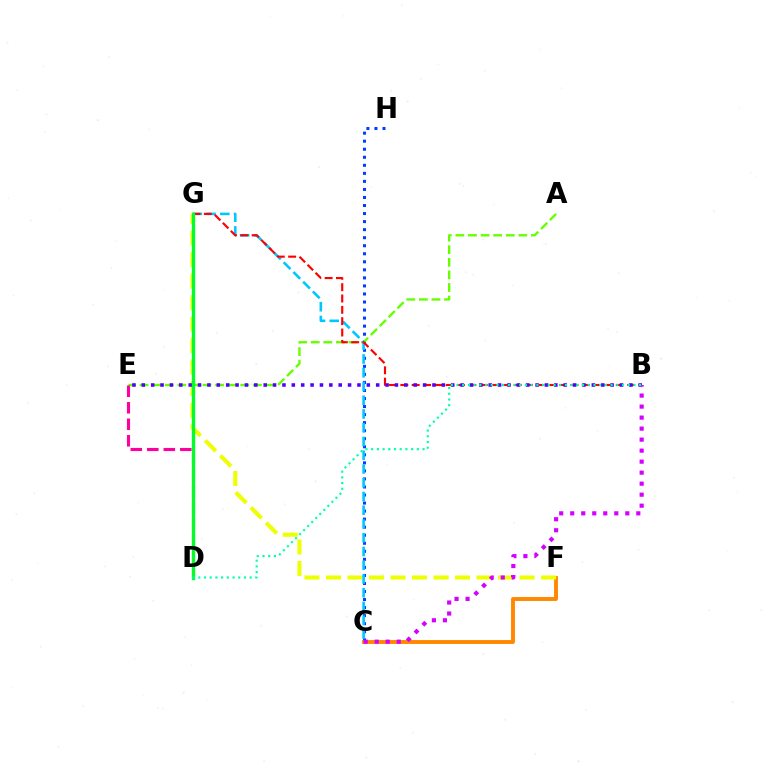{('C', 'H'): [{'color': '#003fff', 'line_style': 'dotted', 'thickness': 2.18}], ('C', 'F'): [{'color': '#ff8800', 'line_style': 'solid', 'thickness': 2.81}], ('F', 'G'): [{'color': '#eeff00', 'line_style': 'dashed', 'thickness': 2.92}], ('A', 'E'): [{'color': '#66ff00', 'line_style': 'dashed', 'thickness': 1.71}], ('C', 'G'): [{'color': '#00c7ff', 'line_style': 'dashed', 'thickness': 1.87}], ('B', 'G'): [{'color': '#ff0000', 'line_style': 'dashed', 'thickness': 1.54}], ('B', 'E'): [{'color': '#4f00ff', 'line_style': 'dotted', 'thickness': 2.55}], ('D', 'E'): [{'color': '#ff00a0', 'line_style': 'dashed', 'thickness': 2.24}], ('D', 'G'): [{'color': '#00ff27', 'line_style': 'solid', 'thickness': 2.37}], ('B', 'C'): [{'color': '#d600ff', 'line_style': 'dotted', 'thickness': 2.99}], ('B', 'D'): [{'color': '#00ffaf', 'line_style': 'dotted', 'thickness': 1.55}]}